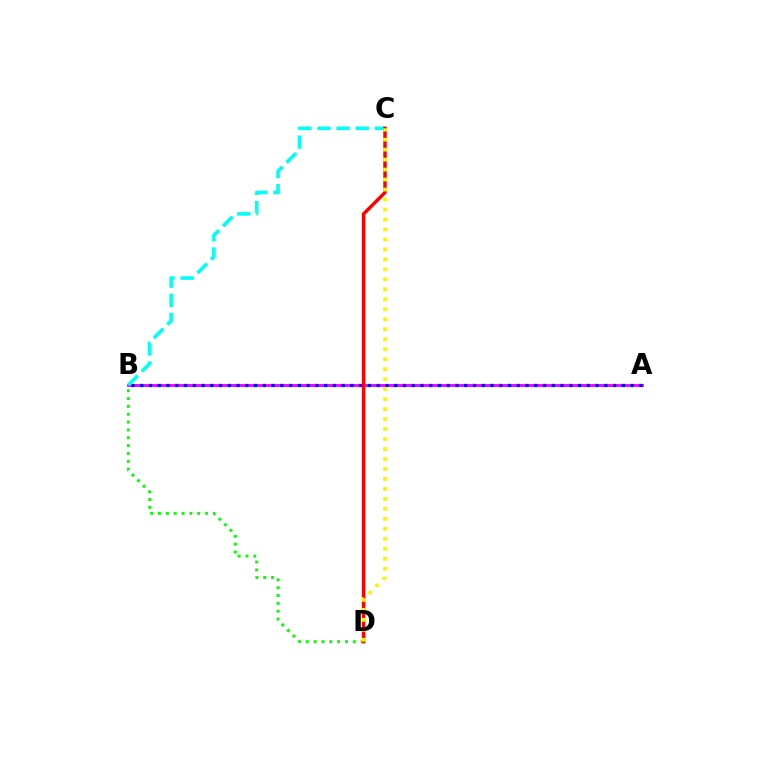{('B', 'D'): [{'color': '#08ff00', 'line_style': 'dotted', 'thickness': 2.13}], ('A', 'B'): [{'color': '#ee00ff', 'line_style': 'solid', 'thickness': 2.04}, {'color': '#0010ff', 'line_style': 'dotted', 'thickness': 2.38}], ('B', 'C'): [{'color': '#00fff6', 'line_style': 'dashed', 'thickness': 2.6}], ('C', 'D'): [{'color': '#ff0000', 'line_style': 'solid', 'thickness': 2.48}, {'color': '#fcf500', 'line_style': 'dotted', 'thickness': 2.71}]}